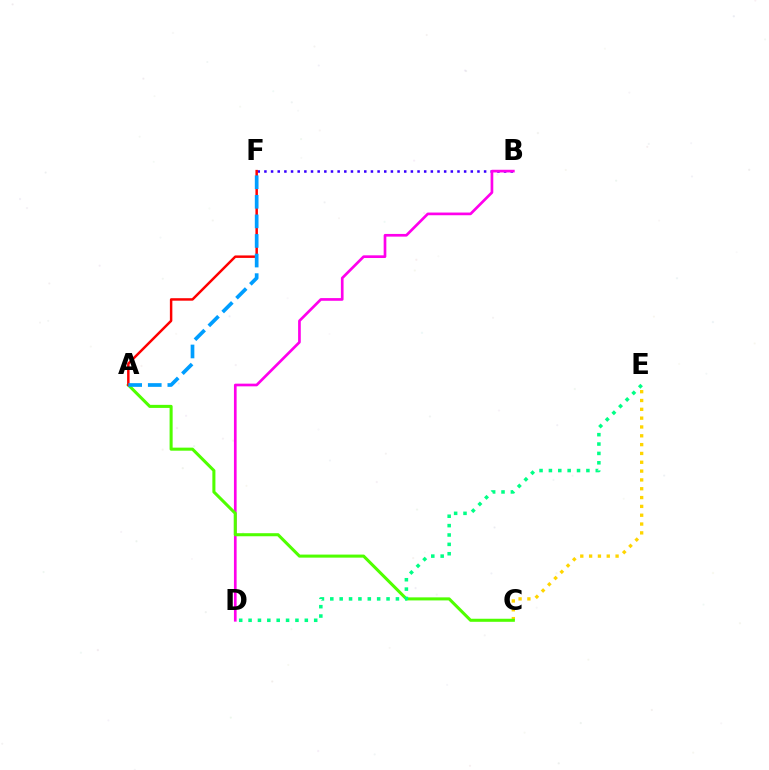{('B', 'F'): [{'color': '#3700ff', 'line_style': 'dotted', 'thickness': 1.81}], ('C', 'E'): [{'color': '#ffd500', 'line_style': 'dotted', 'thickness': 2.4}], ('B', 'D'): [{'color': '#ff00ed', 'line_style': 'solid', 'thickness': 1.93}], ('A', 'C'): [{'color': '#4fff00', 'line_style': 'solid', 'thickness': 2.2}], ('A', 'F'): [{'color': '#ff0000', 'line_style': 'solid', 'thickness': 1.78}, {'color': '#009eff', 'line_style': 'dashed', 'thickness': 2.66}], ('D', 'E'): [{'color': '#00ff86', 'line_style': 'dotted', 'thickness': 2.55}]}